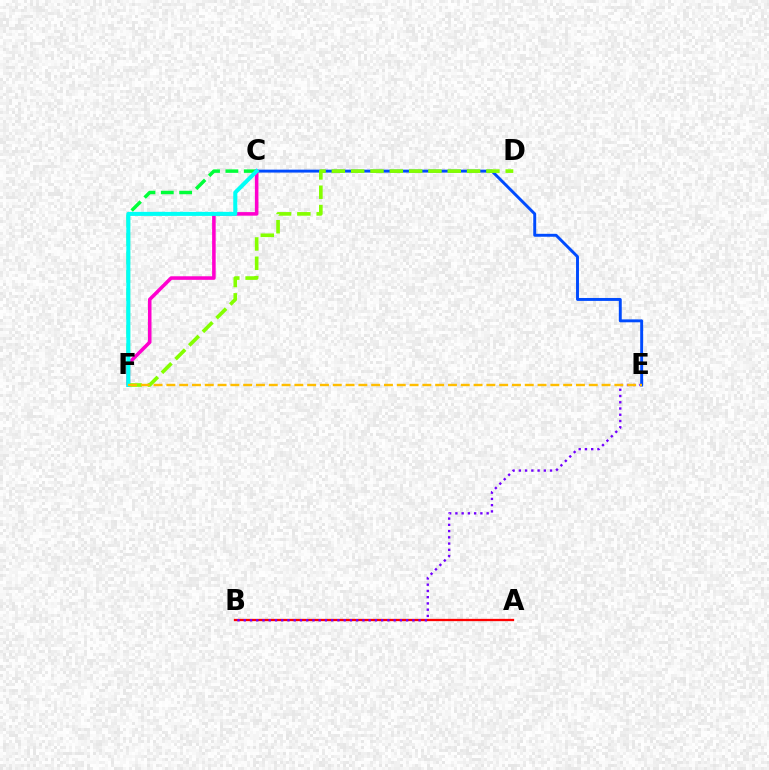{('C', 'E'): [{'color': '#004bff', 'line_style': 'solid', 'thickness': 2.11}], ('C', 'F'): [{'color': '#00ff39', 'line_style': 'dashed', 'thickness': 2.5}, {'color': '#ff00cf', 'line_style': 'solid', 'thickness': 2.56}, {'color': '#00fff6', 'line_style': 'solid', 'thickness': 2.91}], ('D', 'F'): [{'color': '#84ff00', 'line_style': 'dashed', 'thickness': 2.62}], ('A', 'B'): [{'color': '#ff0000', 'line_style': 'solid', 'thickness': 1.66}], ('B', 'E'): [{'color': '#7200ff', 'line_style': 'dotted', 'thickness': 1.7}], ('E', 'F'): [{'color': '#ffbd00', 'line_style': 'dashed', 'thickness': 1.74}]}